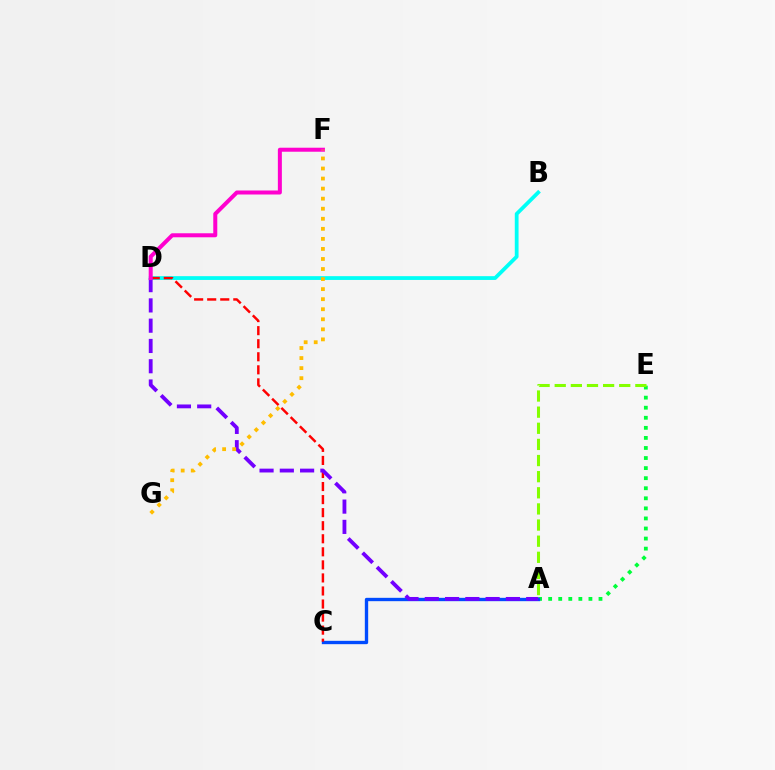{('A', 'E'): [{'color': '#00ff39', 'line_style': 'dotted', 'thickness': 2.73}, {'color': '#84ff00', 'line_style': 'dashed', 'thickness': 2.19}], ('B', 'D'): [{'color': '#00fff6', 'line_style': 'solid', 'thickness': 2.72}], ('A', 'C'): [{'color': '#004bff', 'line_style': 'solid', 'thickness': 2.41}], ('C', 'D'): [{'color': '#ff0000', 'line_style': 'dashed', 'thickness': 1.77}], ('A', 'D'): [{'color': '#7200ff', 'line_style': 'dashed', 'thickness': 2.75}], ('D', 'F'): [{'color': '#ff00cf', 'line_style': 'solid', 'thickness': 2.88}], ('F', 'G'): [{'color': '#ffbd00', 'line_style': 'dotted', 'thickness': 2.73}]}